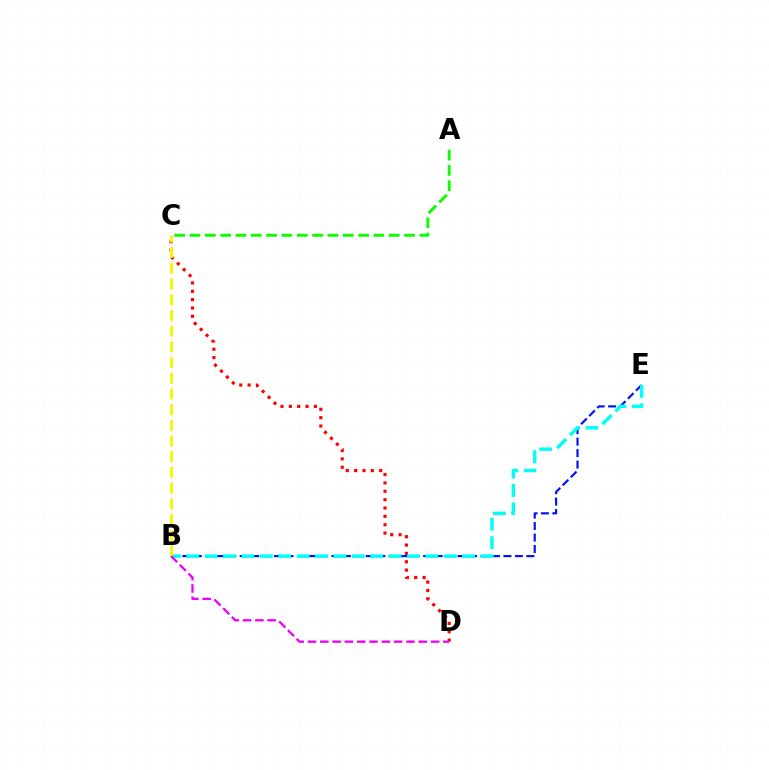{('B', 'E'): [{'color': '#0010ff', 'line_style': 'dashed', 'thickness': 1.56}, {'color': '#00fff6', 'line_style': 'dashed', 'thickness': 2.5}], ('A', 'C'): [{'color': '#08ff00', 'line_style': 'dashed', 'thickness': 2.08}], ('C', 'D'): [{'color': '#ff0000', 'line_style': 'dotted', 'thickness': 2.27}], ('B', 'C'): [{'color': '#fcf500', 'line_style': 'dashed', 'thickness': 2.13}], ('B', 'D'): [{'color': '#ee00ff', 'line_style': 'dashed', 'thickness': 1.67}]}